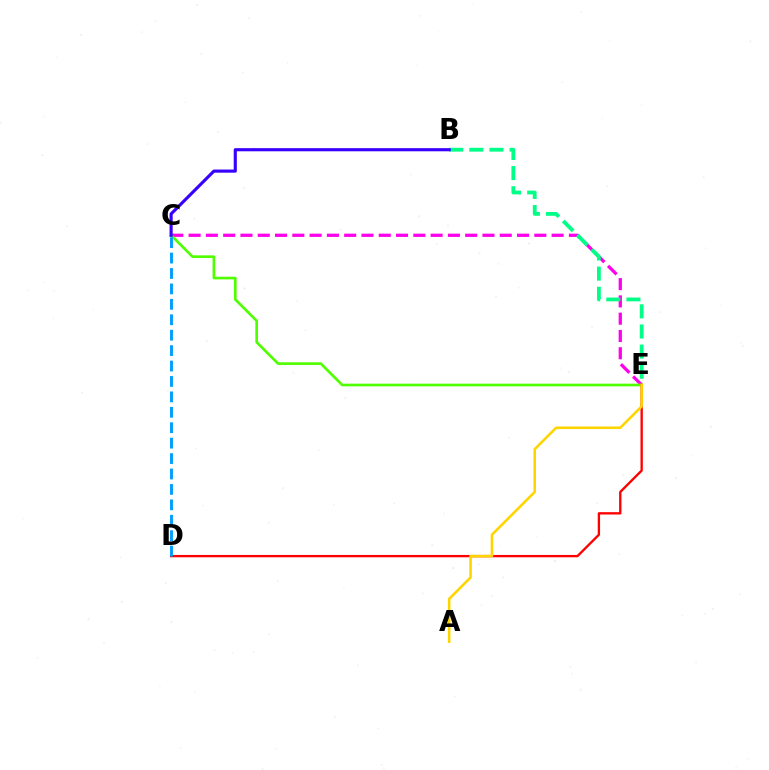{('C', 'E'): [{'color': '#ff00ed', 'line_style': 'dashed', 'thickness': 2.35}, {'color': '#4fff00', 'line_style': 'solid', 'thickness': 1.91}], ('B', 'E'): [{'color': '#00ff86', 'line_style': 'dashed', 'thickness': 2.73}], ('D', 'E'): [{'color': '#ff0000', 'line_style': 'solid', 'thickness': 1.69}], ('B', 'C'): [{'color': '#3700ff', 'line_style': 'solid', 'thickness': 2.26}], ('A', 'E'): [{'color': '#ffd500', 'line_style': 'solid', 'thickness': 1.86}], ('C', 'D'): [{'color': '#009eff', 'line_style': 'dashed', 'thickness': 2.1}]}